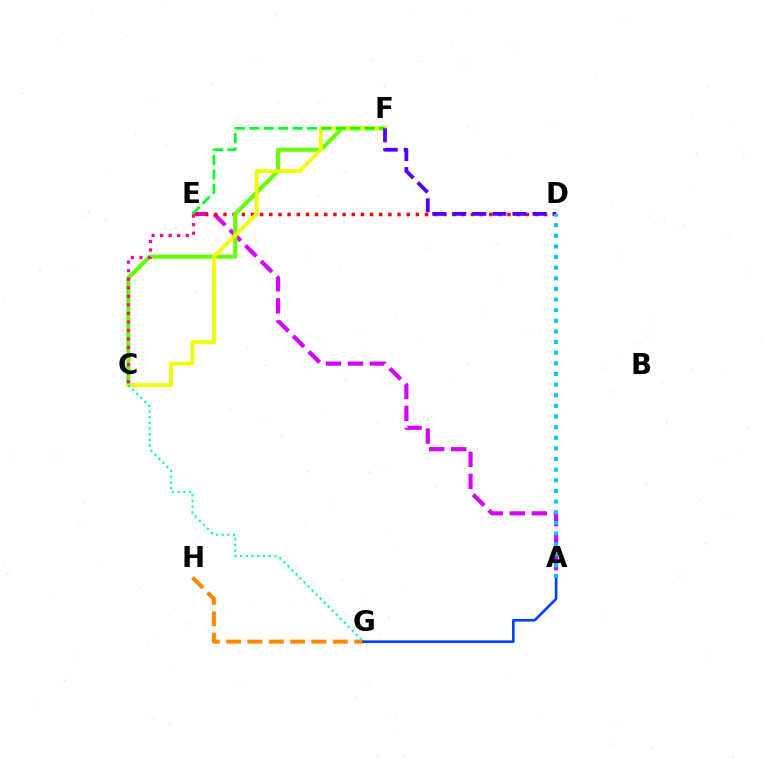{('A', 'E'): [{'color': '#d600ff', 'line_style': 'dashed', 'thickness': 2.99}], ('D', 'E'): [{'color': '#ff0000', 'line_style': 'dotted', 'thickness': 2.49}], ('C', 'F'): [{'color': '#66ff00', 'line_style': 'solid', 'thickness': 2.92}, {'color': '#eeff00', 'line_style': 'solid', 'thickness': 2.76}], ('G', 'H'): [{'color': '#ff8800', 'line_style': 'dashed', 'thickness': 2.9}], ('E', 'F'): [{'color': '#00ff27', 'line_style': 'dashed', 'thickness': 1.96}], ('C', 'G'): [{'color': '#00ffaf', 'line_style': 'dotted', 'thickness': 1.55}], ('C', 'E'): [{'color': '#ff00a0', 'line_style': 'dotted', 'thickness': 2.32}], ('A', 'G'): [{'color': '#003fff', 'line_style': 'solid', 'thickness': 1.88}], ('D', 'F'): [{'color': '#4f00ff', 'line_style': 'dashed', 'thickness': 2.72}], ('A', 'D'): [{'color': '#00c7ff', 'line_style': 'dotted', 'thickness': 2.89}]}